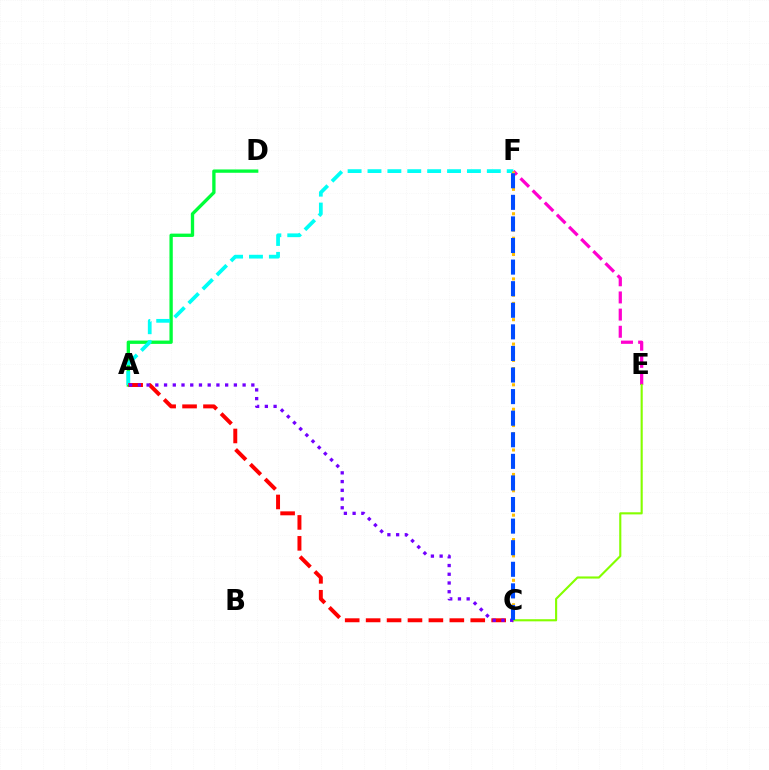{('A', 'D'): [{'color': '#00ff39', 'line_style': 'solid', 'thickness': 2.4}], ('E', 'F'): [{'color': '#ff00cf', 'line_style': 'dashed', 'thickness': 2.33}], ('A', 'F'): [{'color': '#00fff6', 'line_style': 'dashed', 'thickness': 2.7}], ('A', 'C'): [{'color': '#ff0000', 'line_style': 'dashed', 'thickness': 2.84}, {'color': '#7200ff', 'line_style': 'dotted', 'thickness': 2.37}], ('C', 'F'): [{'color': '#ffbd00', 'line_style': 'dotted', 'thickness': 2.21}, {'color': '#004bff', 'line_style': 'dashed', 'thickness': 2.93}], ('C', 'E'): [{'color': '#84ff00', 'line_style': 'solid', 'thickness': 1.53}]}